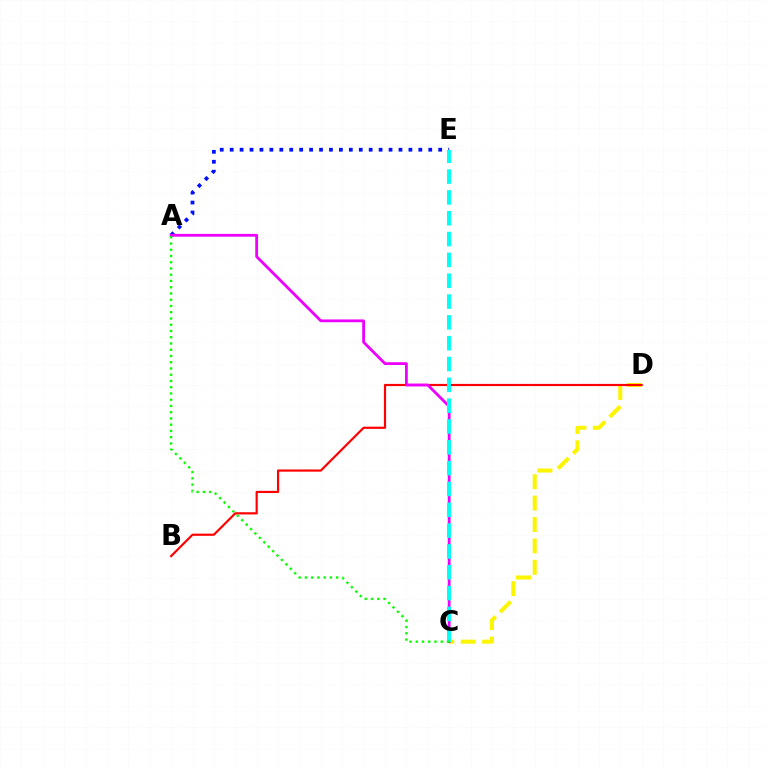{('C', 'D'): [{'color': '#fcf500', 'line_style': 'dashed', 'thickness': 2.91}], ('B', 'D'): [{'color': '#ff0000', 'line_style': 'solid', 'thickness': 1.58}], ('A', 'E'): [{'color': '#0010ff', 'line_style': 'dotted', 'thickness': 2.7}], ('A', 'C'): [{'color': '#ee00ff', 'line_style': 'solid', 'thickness': 2.01}, {'color': '#08ff00', 'line_style': 'dotted', 'thickness': 1.7}], ('C', 'E'): [{'color': '#00fff6', 'line_style': 'dashed', 'thickness': 2.83}]}